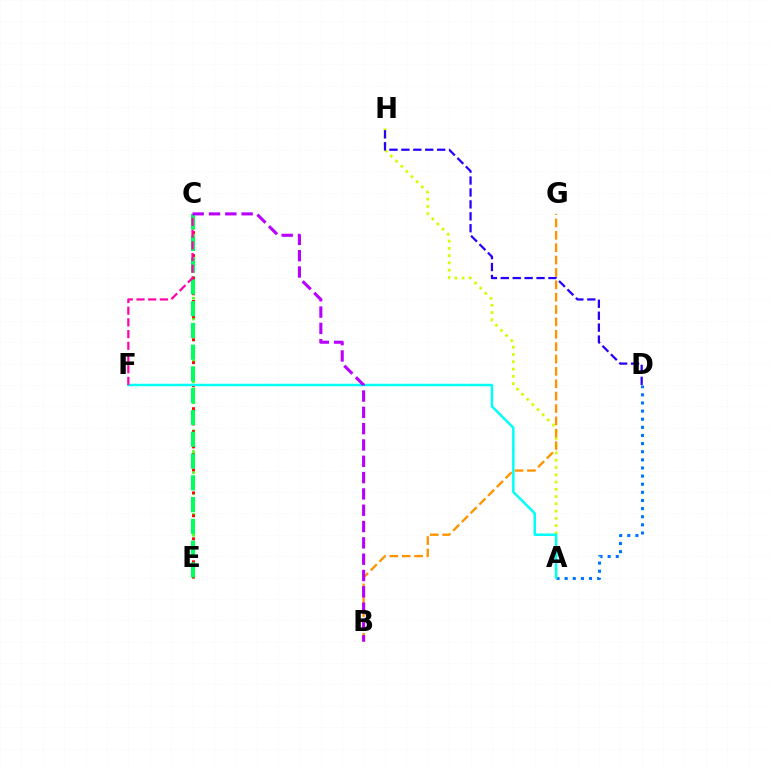{('C', 'E'): [{'color': '#3dff00', 'line_style': 'dotted', 'thickness': 1.9}, {'color': '#ff0000', 'line_style': 'dotted', 'thickness': 2.08}, {'color': '#00ff5c', 'line_style': 'dashed', 'thickness': 2.96}], ('A', 'D'): [{'color': '#0074ff', 'line_style': 'dotted', 'thickness': 2.21}], ('A', 'H'): [{'color': '#d1ff00', 'line_style': 'dotted', 'thickness': 1.97}], ('D', 'H'): [{'color': '#2500ff', 'line_style': 'dashed', 'thickness': 1.62}], ('A', 'F'): [{'color': '#00fff6', 'line_style': 'solid', 'thickness': 1.79}], ('B', 'G'): [{'color': '#ff9400', 'line_style': 'dashed', 'thickness': 1.68}], ('C', 'F'): [{'color': '#ff00ac', 'line_style': 'dashed', 'thickness': 1.59}], ('B', 'C'): [{'color': '#b900ff', 'line_style': 'dashed', 'thickness': 2.22}]}